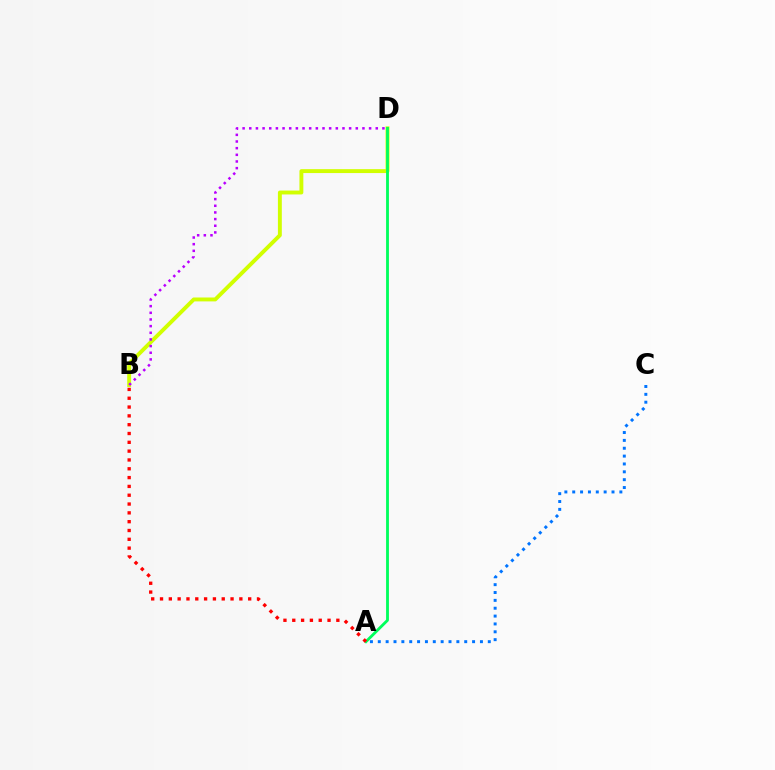{('B', 'D'): [{'color': '#d1ff00', 'line_style': 'solid', 'thickness': 2.81}, {'color': '#b900ff', 'line_style': 'dotted', 'thickness': 1.81}], ('A', 'D'): [{'color': '#00ff5c', 'line_style': 'solid', 'thickness': 2.04}], ('A', 'C'): [{'color': '#0074ff', 'line_style': 'dotted', 'thickness': 2.13}], ('A', 'B'): [{'color': '#ff0000', 'line_style': 'dotted', 'thickness': 2.4}]}